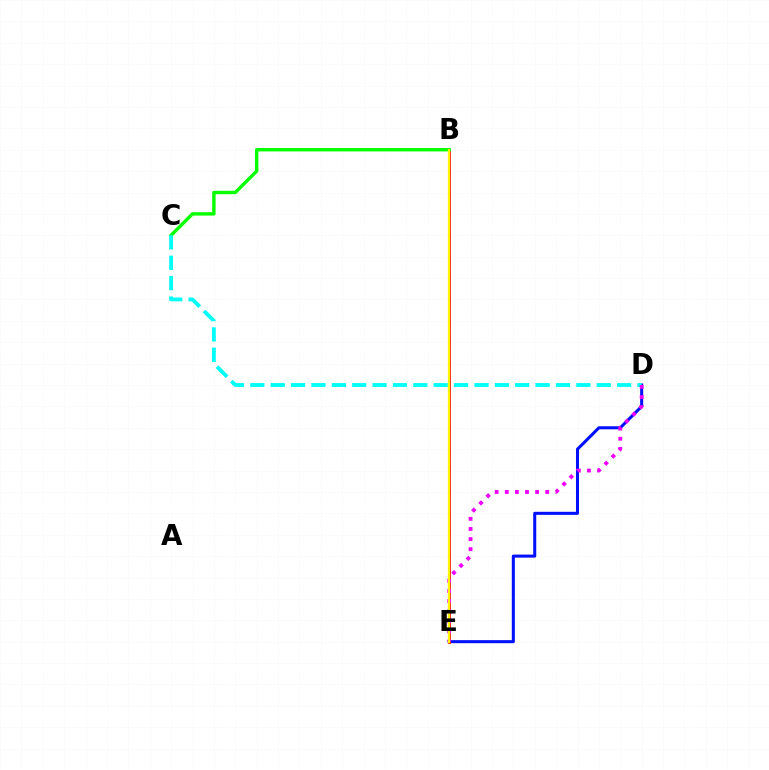{('D', 'E'): [{'color': '#0010ff', 'line_style': 'solid', 'thickness': 2.19}, {'color': '#ee00ff', 'line_style': 'dotted', 'thickness': 2.75}], ('B', 'E'): [{'color': '#ff0000', 'line_style': 'solid', 'thickness': 2.02}, {'color': '#fcf500', 'line_style': 'solid', 'thickness': 1.65}], ('B', 'C'): [{'color': '#08ff00', 'line_style': 'solid', 'thickness': 2.45}], ('C', 'D'): [{'color': '#00fff6', 'line_style': 'dashed', 'thickness': 2.77}]}